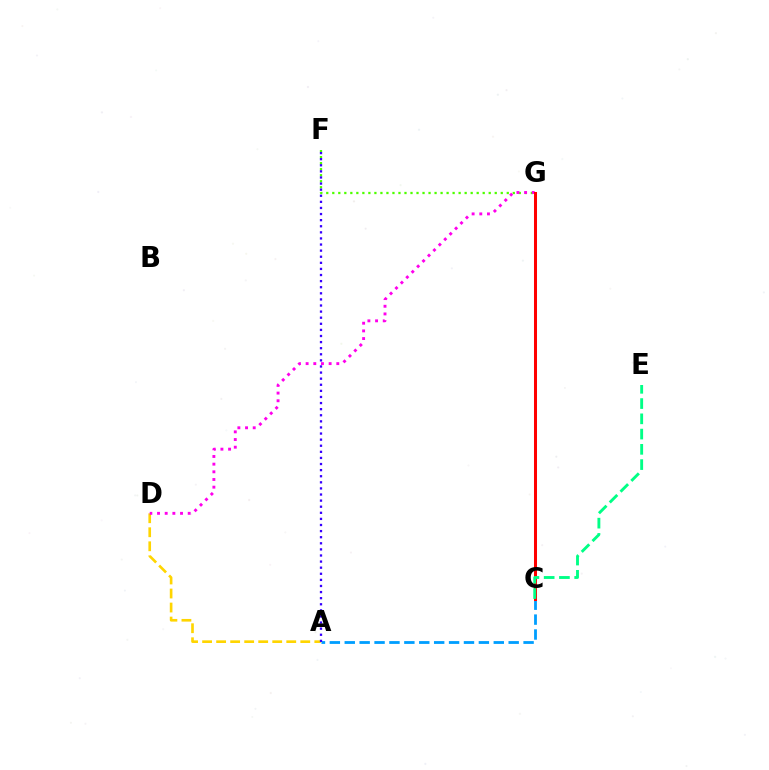{('A', 'D'): [{'color': '#ffd500', 'line_style': 'dashed', 'thickness': 1.91}], ('F', 'G'): [{'color': '#4fff00', 'line_style': 'dotted', 'thickness': 1.63}], ('D', 'G'): [{'color': '#ff00ed', 'line_style': 'dotted', 'thickness': 2.08}], ('A', 'C'): [{'color': '#009eff', 'line_style': 'dashed', 'thickness': 2.02}], ('C', 'G'): [{'color': '#ff0000', 'line_style': 'solid', 'thickness': 2.18}], ('C', 'E'): [{'color': '#00ff86', 'line_style': 'dashed', 'thickness': 2.07}], ('A', 'F'): [{'color': '#3700ff', 'line_style': 'dotted', 'thickness': 1.66}]}